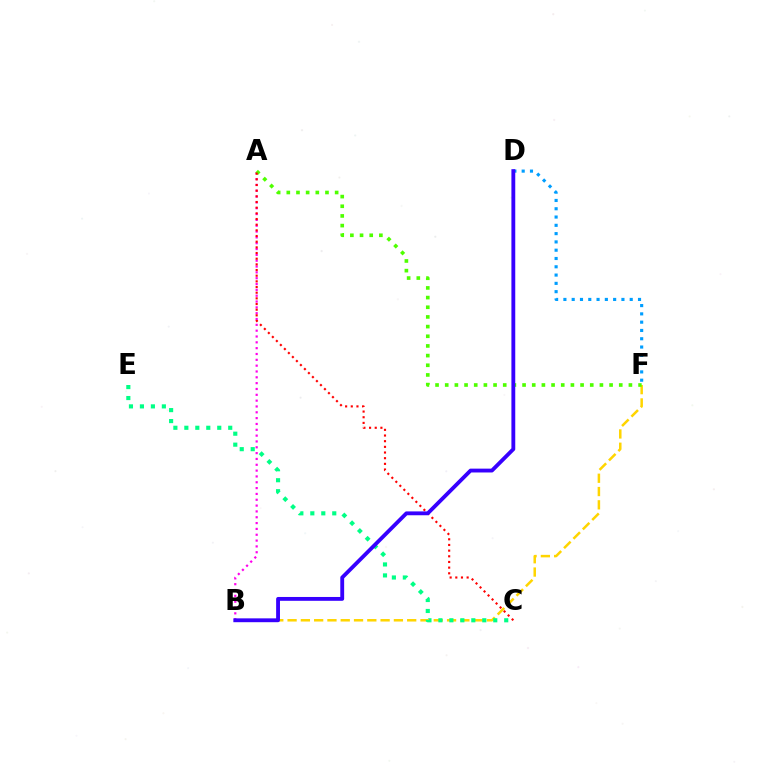{('B', 'F'): [{'color': '#ffd500', 'line_style': 'dashed', 'thickness': 1.81}], ('A', 'B'): [{'color': '#ff00ed', 'line_style': 'dotted', 'thickness': 1.58}], ('C', 'E'): [{'color': '#00ff86', 'line_style': 'dotted', 'thickness': 2.98}], ('A', 'F'): [{'color': '#4fff00', 'line_style': 'dotted', 'thickness': 2.63}], ('A', 'C'): [{'color': '#ff0000', 'line_style': 'dotted', 'thickness': 1.54}], ('D', 'F'): [{'color': '#009eff', 'line_style': 'dotted', 'thickness': 2.25}], ('B', 'D'): [{'color': '#3700ff', 'line_style': 'solid', 'thickness': 2.77}]}